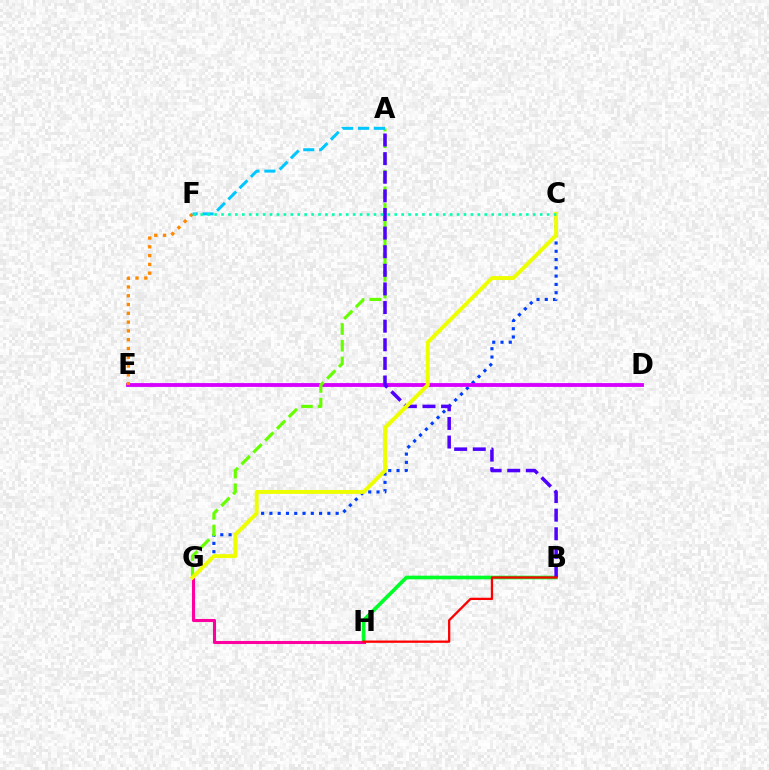{('C', 'G'): [{'color': '#003fff', 'line_style': 'dotted', 'thickness': 2.25}, {'color': '#eeff00', 'line_style': 'solid', 'thickness': 2.82}], ('B', 'H'): [{'color': '#00ff27', 'line_style': 'solid', 'thickness': 2.63}, {'color': '#ff0000', 'line_style': 'solid', 'thickness': 1.64}], ('D', 'E'): [{'color': '#d600ff', 'line_style': 'solid', 'thickness': 2.75}], ('A', 'G'): [{'color': '#66ff00', 'line_style': 'dashed', 'thickness': 2.27}], ('E', 'F'): [{'color': '#ff8800', 'line_style': 'dotted', 'thickness': 2.39}], ('G', 'H'): [{'color': '#ff00a0', 'line_style': 'solid', 'thickness': 2.21}], ('A', 'B'): [{'color': '#4f00ff', 'line_style': 'dashed', 'thickness': 2.53}], ('A', 'F'): [{'color': '#00c7ff', 'line_style': 'dashed', 'thickness': 2.16}], ('C', 'F'): [{'color': '#00ffaf', 'line_style': 'dotted', 'thickness': 1.88}]}